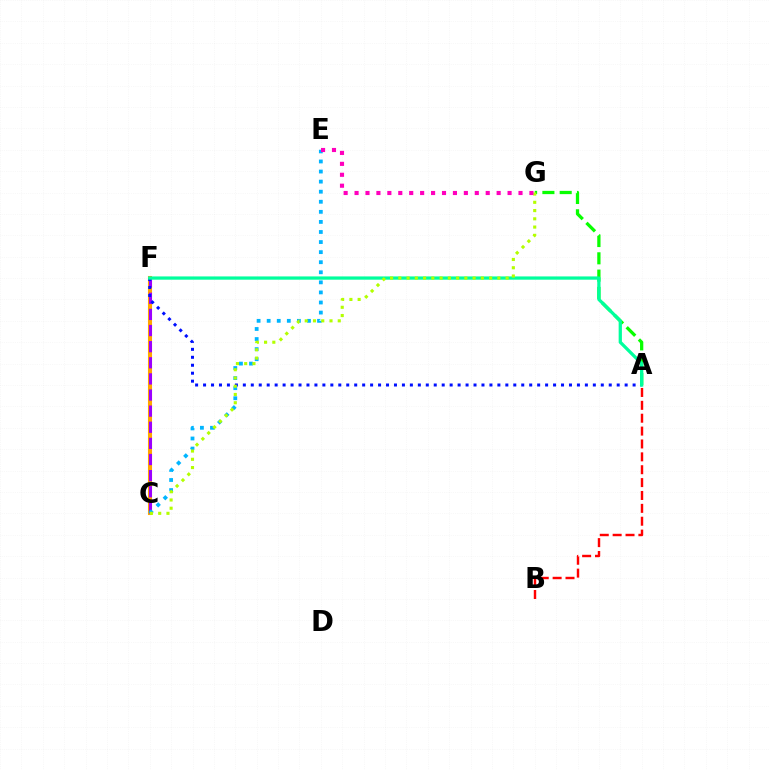{('C', 'F'): [{'color': '#ffa500', 'line_style': 'solid', 'thickness': 2.94}, {'color': '#9b00ff', 'line_style': 'dashed', 'thickness': 2.19}], ('A', 'B'): [{'color': '#ff0000', 'line_style': 'dashed', 'thickness': 1.75}], ('A', 'G'): [{'color': '#08ff00', 'line_style': 'dashed', 'thickness': 2.35}], ('C', 'E'): [{'color': '#00b5ff', 'line_style': 'dotted', 'thickness': 2.74}], ('A', 'F'): [{'color': '#0010ff', 'line_style': 'dotted', 'thickness': 2.16}, {'color': '#00ff9d', 'line_style': 'solid', 'thickness': 2.35}], ('C', 'G'): [{'color': '#b3ff00', 'line_style': 'dotted', 'thickness': 2.24}], ('E', 'G'): [{'color': '#ff00bd', 'line_style': 'dotted', 'thickness': 2.97}]}